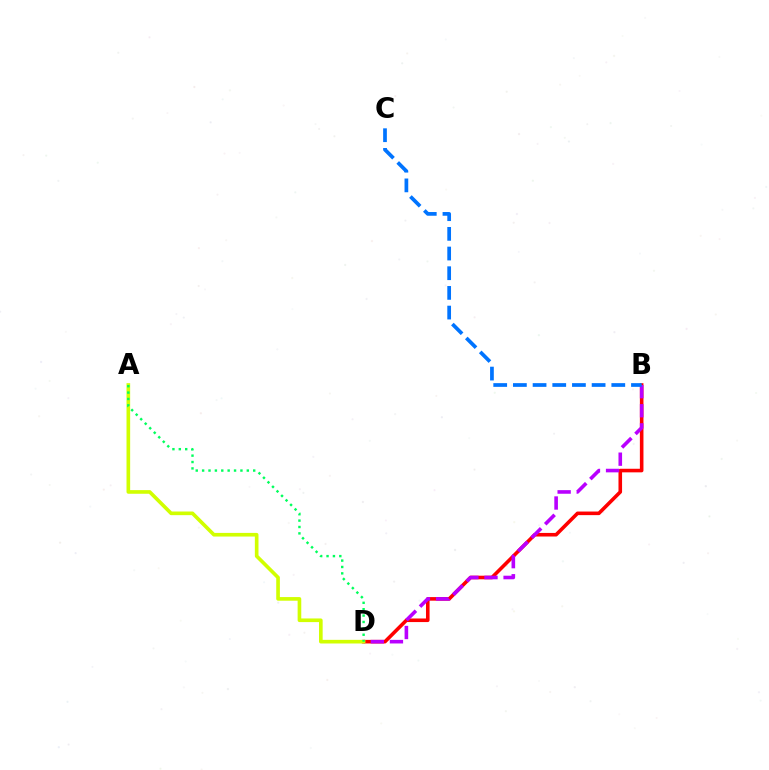{('B', 'D'): [{'color': '#ff0000', 'line_style': 'solid', 'thickness': 2.58}, {'color': '#b900ff', 'line_style': 'dashed', 'thickness': 2.59}], ('B', 'C'): [{'color': '#0074ff', 'line_style': 'dashed', 'thickness': 2.67}], ('A', 'D'): [{'color': '#d1ff00', 'line_style': 'solid', 'thickness': 2.62}, {'color': '#00ff5c', 'line_style': 'dotted', 'thickness': 1.73}]}